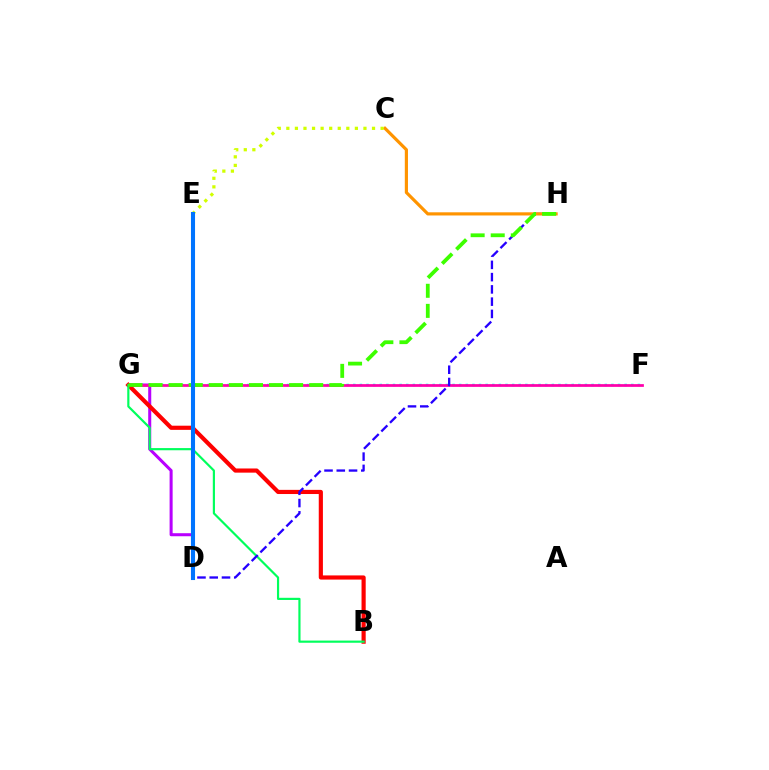{('F', 'G'): [{'color': '#00fff6', 'line_style': 'dotted', 'thickness': 1.8}, {'color': '#ff00ac', 'line_style': 'solid', 'thickness': 1.98}], ('D', 'G'): [{'color': '#b900ff', 'line_style': 'solid', 'thickness': 2.19}], ('B', 'G'): [{'color': '#ff0000', 'line_style': 'solid', 'thickness': 3.0}, {'color': '#00ff5c', 'line_style': 'solid', 'thickness': 1.57}], ('D', 'H'): [{'color': '#2500ff', 'line_style': 'dashed', 'thickness': 1.67}], ('C', 'H'): [{'color': '#ff9400', 'line_style': 'solid', 'thickness': 2.28}], ('G', 'H'): [{'color': '#3dff00', 'line_style': 'dashed', 'thickness': 2.73}], ('C', 'E'): [{'color': '#d1ff00', 'line_style': 'dotted', 'thickness': 2.33}], ('D', 'E'): [{'color': '#0074ff', 'line_style': 'solid', 'thickness': 2.93}]}